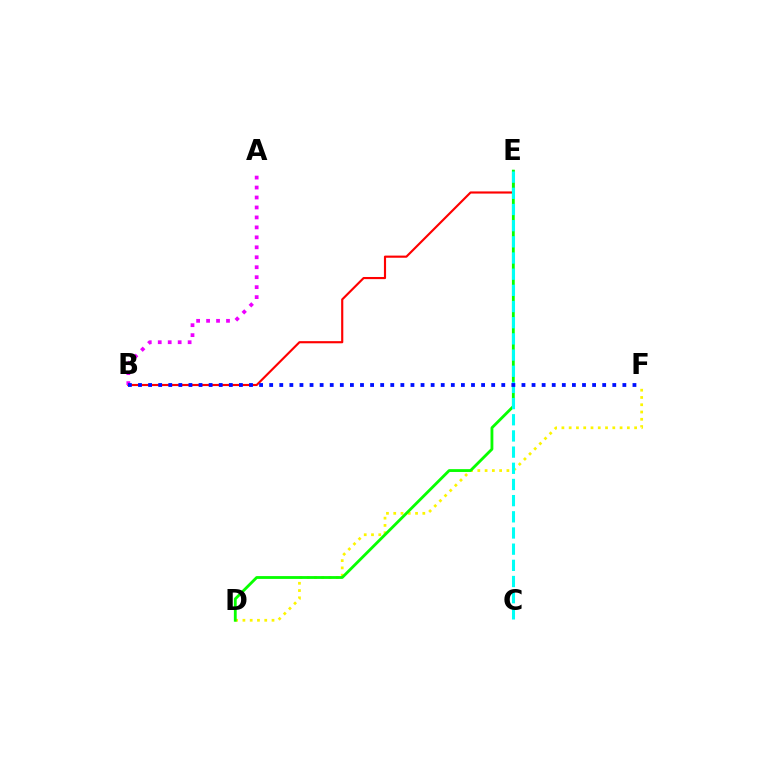{('D', 'F'): [{'color': '#fcf500', 'line_style': 'dotted', 'thickness': 1.98}], ('B', 'E'): [{'color': '#ff0000', 'line_style': 'solid', 'thickness': 1.55}], ('A', 'B'): [{'color': '#ee00ff', 'line_style': 'dotted', 'thickness': 2.71}], ('D', 'E'): [{'color': '#08ff00', 'line_style': 'solid', 'thickness': 2.04}], ('C', 'E'): [{'color': '#00fff6', 'line_style': 'dashed', 'thickness': 2.2}], ('B', 'F'): [{'color': '#0010ff', 'line_style': 'dotted', 'thickness': 2.74}]}